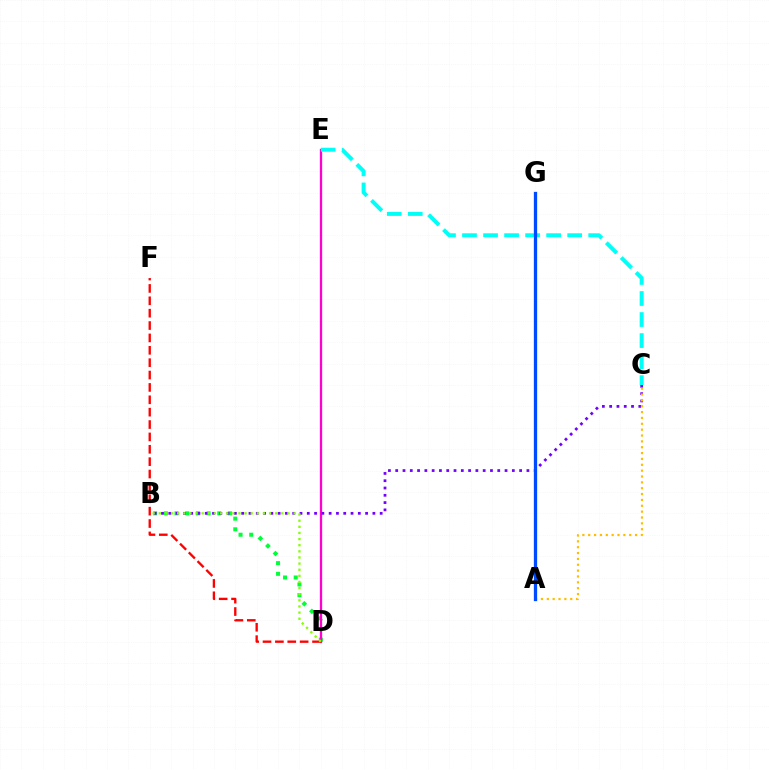{('B', 'D'): [{'color': '#00ff39', 'line_style': 'dotted', 'thickness': 2.9}, {'color': '#84ff00', 'line_style': 'dotted', 'thickness': 1.66}], ('D', 'E'): [{'color': '#ff00cf', 'line_style': 'solid', 'thickness': 1.66}], ('C', 'E'): [{'color': '#00fff6', 'line_style': 'dashed', 'thickness': 2.86}], ('B', 'C'): [{'color': '#7200ff', 'line_style': 'dotted', 'thickness': 1.98}], ('A', 'C'): [{'color': '#ffbd00', 'line_style': 'dotted', 'thickness': 1.59}], ('A', 'G'): [{'color': '#004bff', 'line_style': 'solid', 'thickness': 2.36}], ('D', 'F'): [{'color': '#ff0000', 'line_style': 'dashed', 'thickness': 1.68}]}